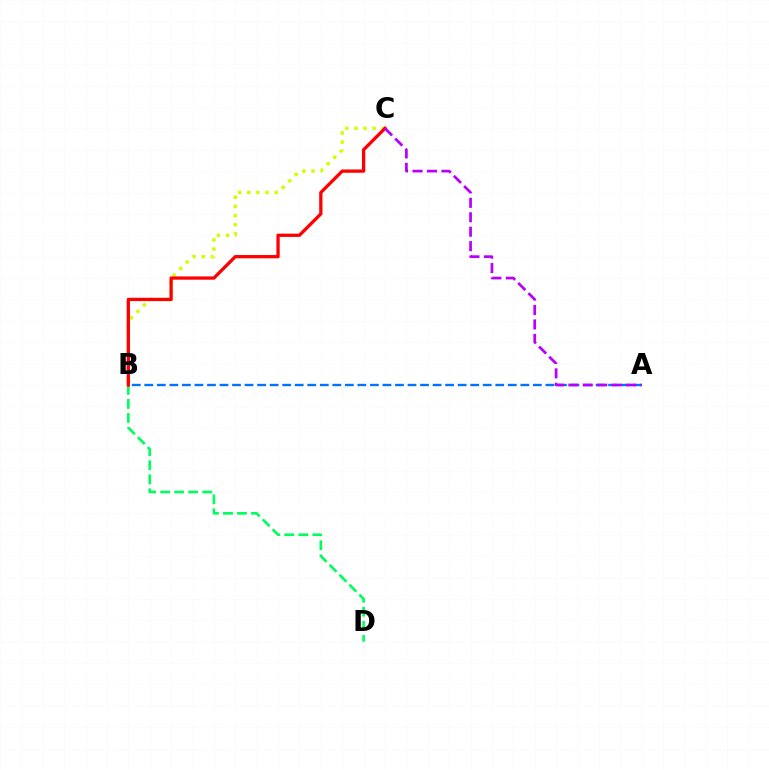{('B', 'D'): [{'color': '#00ff5c', 'line_style': 'dashed', 'thickness': 1.91}], ('A', 'B'): [{'color': '#0074ff', 'line_style': 'dashed', 'thickness': 1.7}], ('B', 'C'): [{'color': '#d1ff00', 'line_style': 'dotted', 'thickness': 2.48}, {'color': '#ff0000', 'line_style': 'solid', 'thickness': 2.36}], ('A', 'C'): [{'color': '#b900ff', 'line_style': 'dashed', 'thickness': 1.96}]}